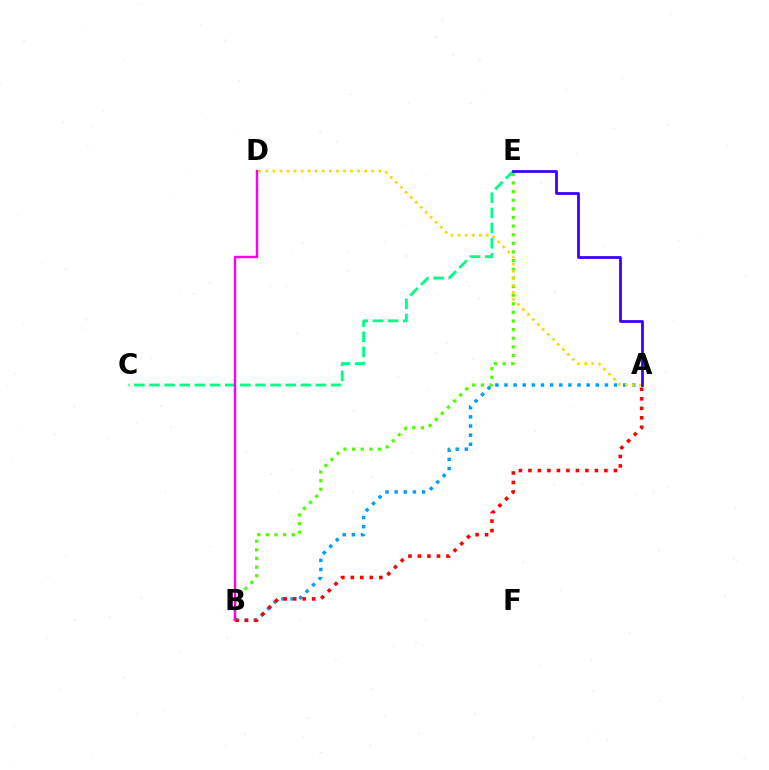{('B', 'E'): [{'color': '#4fff00', 'line_style': 'dotted', 'thickness': 2.34}], ('A', 'B'): [{'color': '#009eff', 'line_style': 'dotted', 'thickness': 2.48}, {'color': '#ff0000', 'line_style': 'dotted', 'thickness': 2.58}], ('A', 'D'): [{'color': '#ffd500', 'line_style': 'dotted', 'thickness': 1.92}], ('C', 'E'): [{'color': '#00ff86', 'line_style': 'dashed', 'thickness': 2.06}], ('B', 'D'): [{'color': '#ff00ed', 'line_style': 'solid', 'thickness': 1.75}], ('A', 'E'): [{'color': '#3700ff', 'line_style': 'solid', 'thickness': 1.98}]}